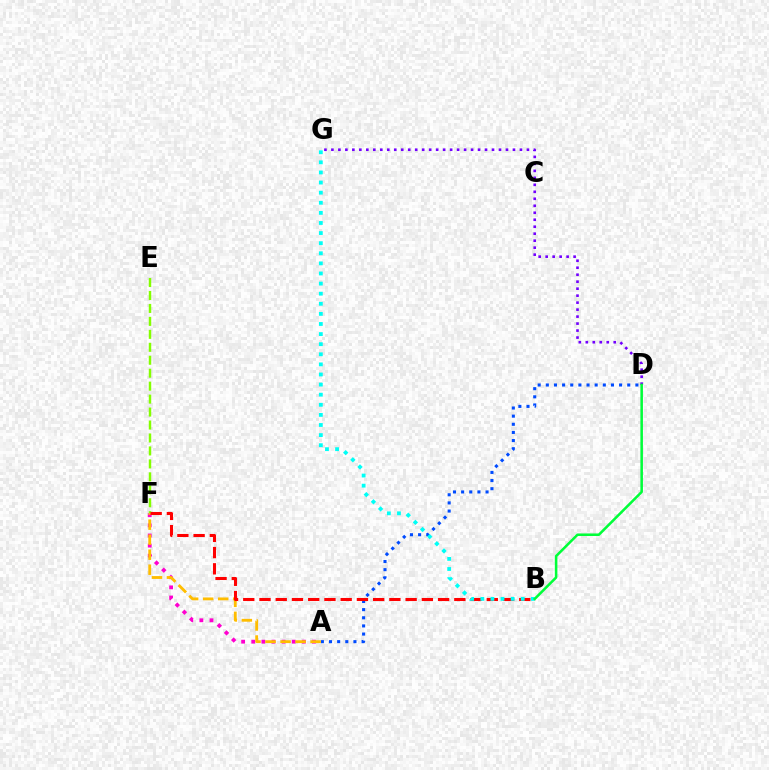{('E', 'F'): [{'color': '#84ff00', 'line_style': 'dashed', 'thickness': 1.76}], ('A', 'D'): [{'color': '#004bff', 'line_style': 'dotted', 'thickness': 2.21}], ('A', 'F'): [{'color': '#ff00cf', 'line_style': 'dotted', 'thickness': 2.75}, {'color': '#ffbd00', 'line_style': 'dashed', 'thickness': 2.04}], ('B', 'F'): [{'color': '#ff0000', 'line_style': 'dashed', 'thickness': 2.21}], ('D', 'G'): [{'color': '#7200ff', 'line_style': 'dotted', 'thickness': 1.9}], ('B', 'G'): [{'color': '#00fff6', 'line_style': 'dotted', 'thickness': 2.74}], ('B', 'D'): [{'color': '#00ff39', 'line_style': 'solid', 'thickness': 1.83}]}